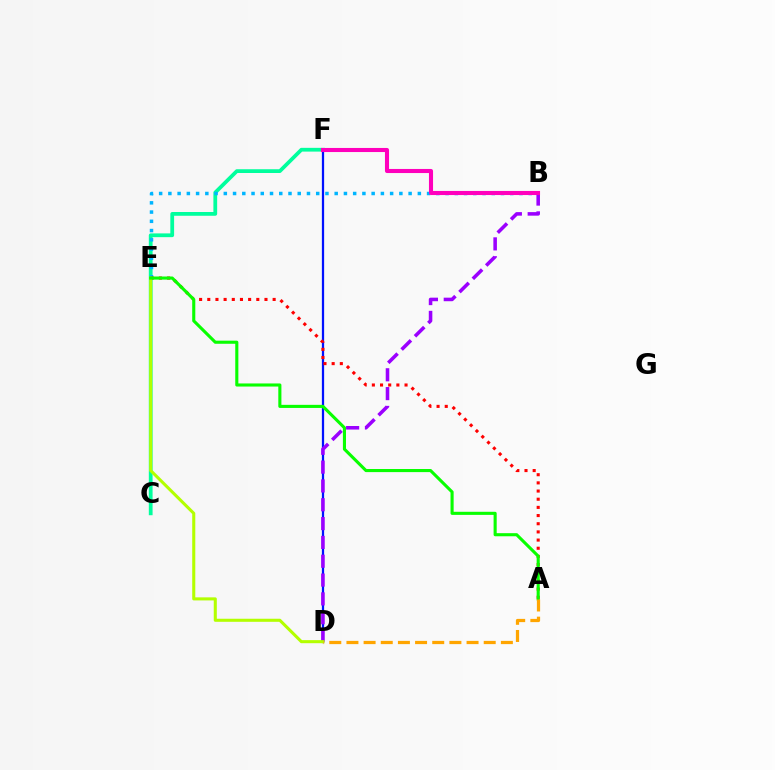{('D', 'F'): [{'color': '#0010ff', 'line_style': 'solid', 'thickness': 1.62}], ('C', 'F'): [{'color': '#00ff9d', 'line_style': 'solid', 'thickness': 2.71}], ('B', 'E'): [{'color': '#00b5ff', 'line_style': 'dotted', 'thickness': 2.51}], ('A', 'E'): [{'color': '#ff0000', 'line_style': 'dotted', 'thickness': 2.22}, {'color': '#08ff00', 'line_style': 'solid', 'thickness': 2.23}], ('B', 'D'): [{'color': '#9b00ff', 'line_style': 'dashed', 'thickness': 2.56}], ('D', 'E'): [{'color': '#b3ff00', 'line_style': 'solid', 'thickness': 2.21}], ('B', 'F'): [{'color': '#ff00bd', 'line_style': 'solid', 'thickness': 2.94}], ('A', 'D'): [{'color': '#ffa500', 'line_style': 'dashed', 'thickness': 2.33}]}